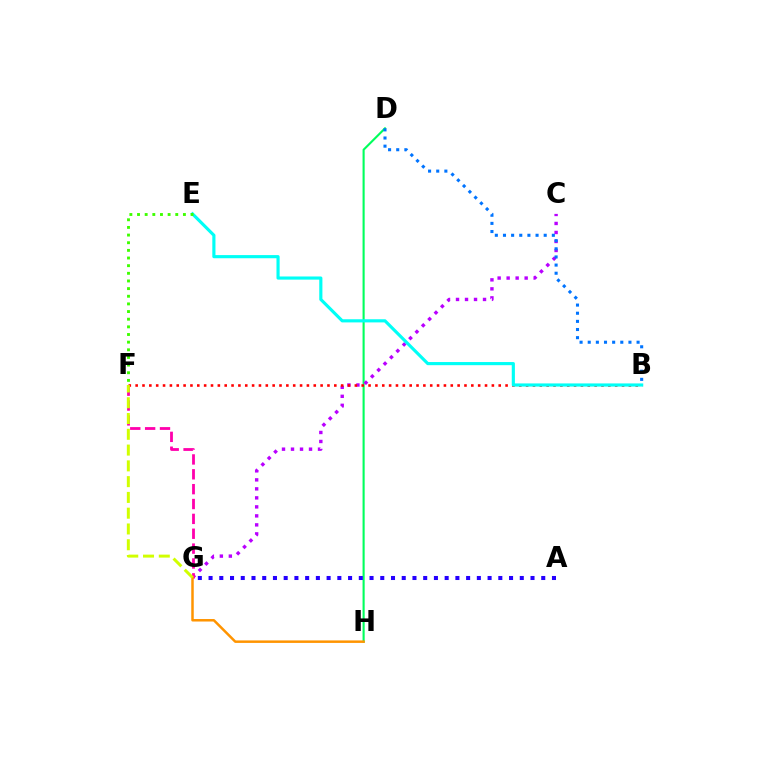{('D', 'H'): [{'color': '#00ff5c', 'line_style': 'solid', 'thickness': 1.52}], ('C', 'G'): [{'color': '#b900ff', 'line_style': 'dotted', 'thickness': 2.45}], ('B', 'F'): [{'color': '#ff0000', 'line_style': 'dotted', 'thickness': 1.86}], ('B', 'E'): [{'color': '#00fff6', 'line_style': 'solid', 'thickness': 2.27}], ('F', 'G'): [{'color': '#ff00ac', 'line_style': 'dashed', 'thickness': 2.02}, {'color': '#d1ff00', 'line_style': 'dashed', 'thickness': 2.14}], ('B', 'D'): [{'color': '#0074ff', 'line_style': 'dotted', 'thickness': 2.21}], ('A', 'G'): [{'color': '#2500ff', 'line_style': 'dotted', 'thickness': 2.92}], ('G', 'H'): [{'color': '#ff9400', 'line_style': 'solid', 'thickness': 1.79}], ('E', 'F'): [{'color': '#3dff00', 'line_style': 'dotted', 'thickness': 2.08}]}